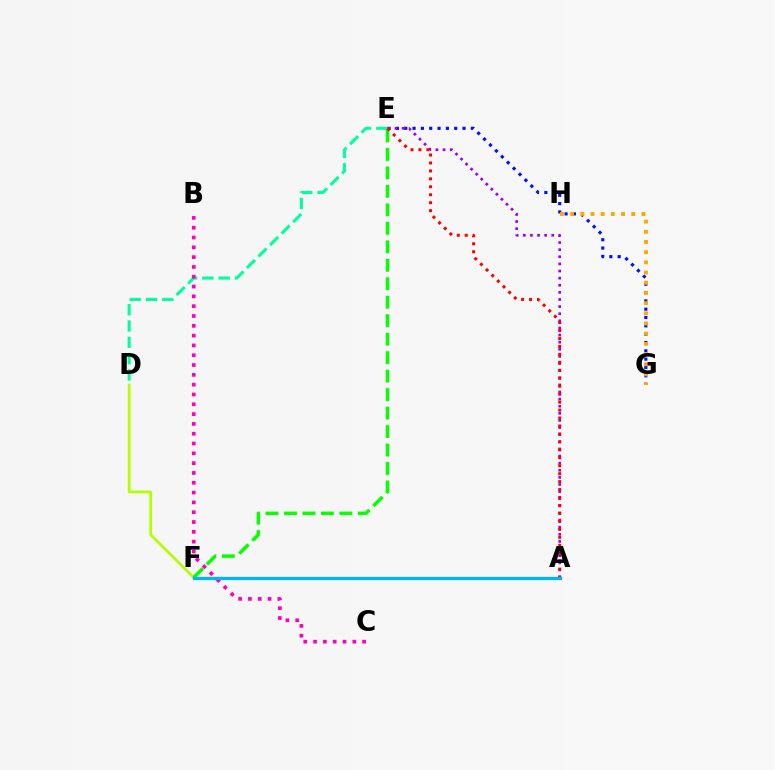{('E', 'G'): [{'color': '#0010ff', 'line_style': 'dotted', 'thickness': 2.26}], ('D', 'F'): [{'color': '#b3ff00', 'line_style': 'solid', 'thickness': 1.98}], ('D', 'E'): [{'color': '#00ff9d', 'line_style': 'dashed', 'thickness': 2.21}], ('A', 'E'): [{'color': '#9b00ff', 'line_style': 'dotted', 'thickness': 1.93}, {'color': '#ff0000', 'line_style': 'dotted', 'thickness': 2.16}], ('E', 'F'): [{'color': '#08ff00', 'line_style': 'dashed', 'thickness': 2.51}], ('G', 'H'): [{'color': '#ffa500', 'line_style': 'dotted', 'thickness': 2.77}], ('B', 'C'): [{'color': '#ff00bd', 'line_style': 'dotted', 'thickness': 2.67}], ('A', 'F'): [{'color': '#00b5ff', 'line_style': 'solid', 'thickness': 2.35}]}